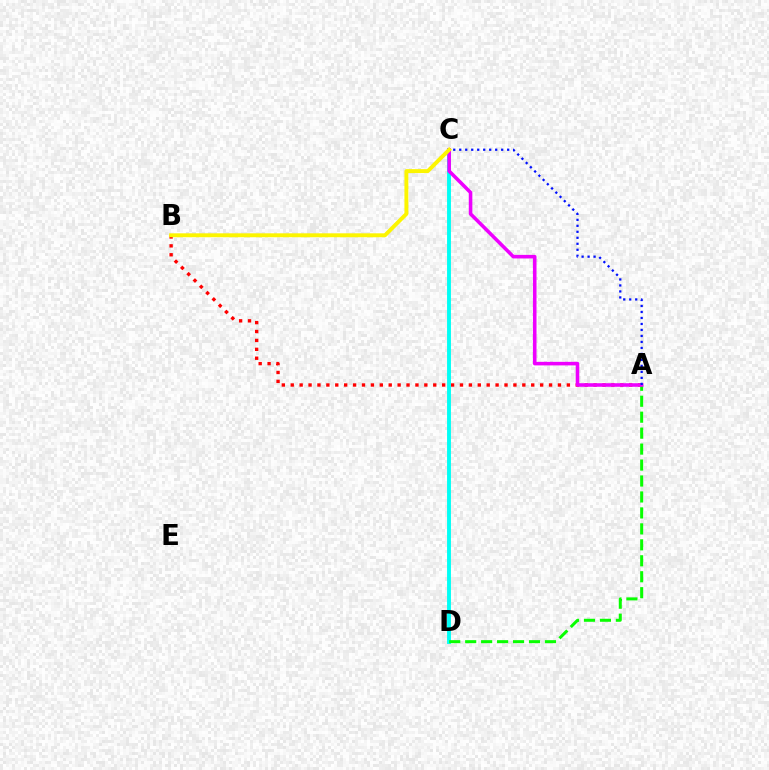{('A', 'B'): [{'color': '#ff0000', 'line_style': 'dotted', 'thickness': 2.42}], ('C', 'D'): [{'color': '#00fff6', 'line_style': 'solid', 'thickness': 2.8}], ('A', 'D'): [{'color': '#08ff00', 'line_style': 'dashed', 'thickness': 2.17}], ('A', 'C'): [{'color': '#ee00ff', 'line_style': 'solid', 'thickness': 2.57}, {'color': '#0010ff', 'line_style': 'dotted', 'thickness': 1.63}], ('B', 'C'): [{'color': '#fcf500', 'line_style': 'solid', 'thickness': 2.83}]}